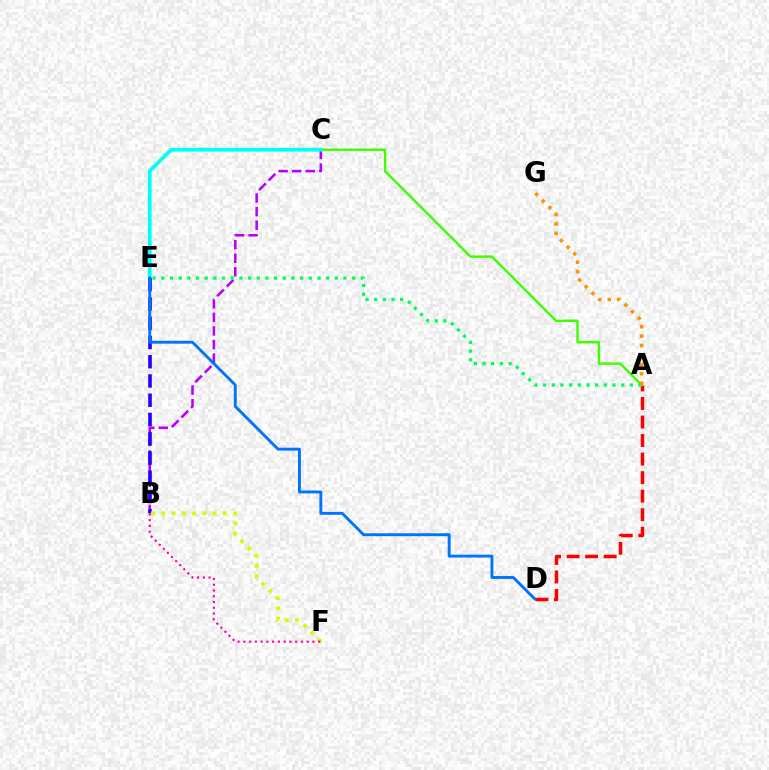{('A', 'D'): [{'color': '#ff0000', 'line_style': 'dashed', 'thickness': 2.52}], ('A', 'C'): [{'color': '#3dff00', 'line_style': 'solid', 'thickness': 1.74}], ('B', 'C'): [{'color': '#b900ff', 'line_style': 'dashed', 'thickness': 1.85}], ('C', 'E'): [{'color': '#00fff6', 'line_style': 'solid', 'thickness': 2.68}], ('A', 'E'): [{'color': '#00ff5c', 'line_style': 'dotted', 'thickness': 2.36}], ('B', 'E'): [{'color': '#2500ff', 'line_style': 'dashed', 'thickness': 2.62}], ('D', 'E'): [{'color': '#0074ff', 'line_style': 'solid', 'thickness': 2.09}], ('B', 'F'): [{'color': '#d1ff00', 'line_style': 'dotted', 'thickness': 2.79}, {'color': '#ff00ac', 'line_style': 'dotted', 'thickness': 1.56}], ('A', 'G'): [{'color': '#ff9400', 'line_style': 'dotted', 'thickness': 2.56}]}